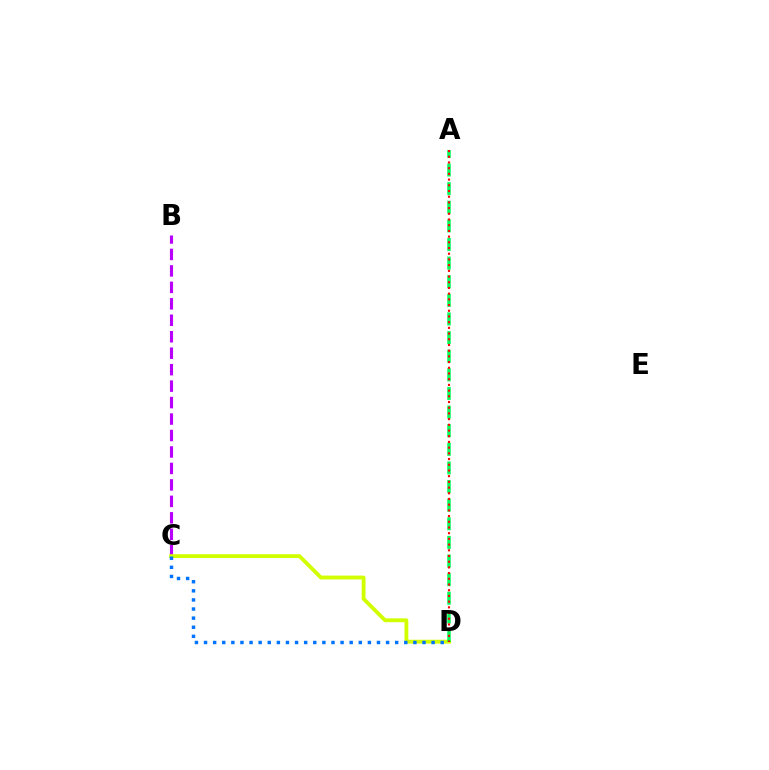{('B', 'C'): [{'color': '#b900ff', 'line_style': 'dashed', 'thickness': 2.24}], ('C', 'D'): [{'color': '#d1ff00', 'line_style': 'solid', 'thickness': 2.77}, {'color': '#0074ff', 'line_style': 'dotted', 'thickness': 2.47}], ('A', 'D'): [{'color': '#00ff5c', 'line_style': 'dashed', 'thickness': 2.53}, {'color': '#ff0000', 'line_style': 'dotted', 'thickness': 1.55}]}